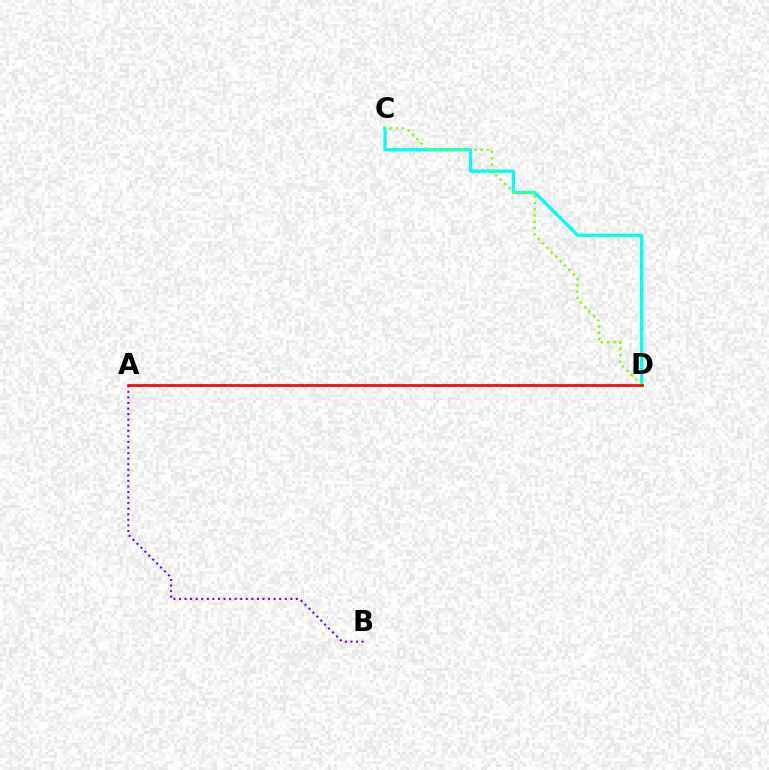{('A', 'B'): [{'color': '#7200ff', 'line_style': 'dotted', 'thickness': 1.51}], ('C', 'D'): [{'color': '#00fff6', 'line_style': 'solid', 'thickness': 2.37}, {'color': '#84ff00', 'line_style': 'dotted', 'thickness': 1.7}], ('A', 'D'): [{'color': '#ff0000', 'line_style': 'solid', 'thickness': 1.91}]}